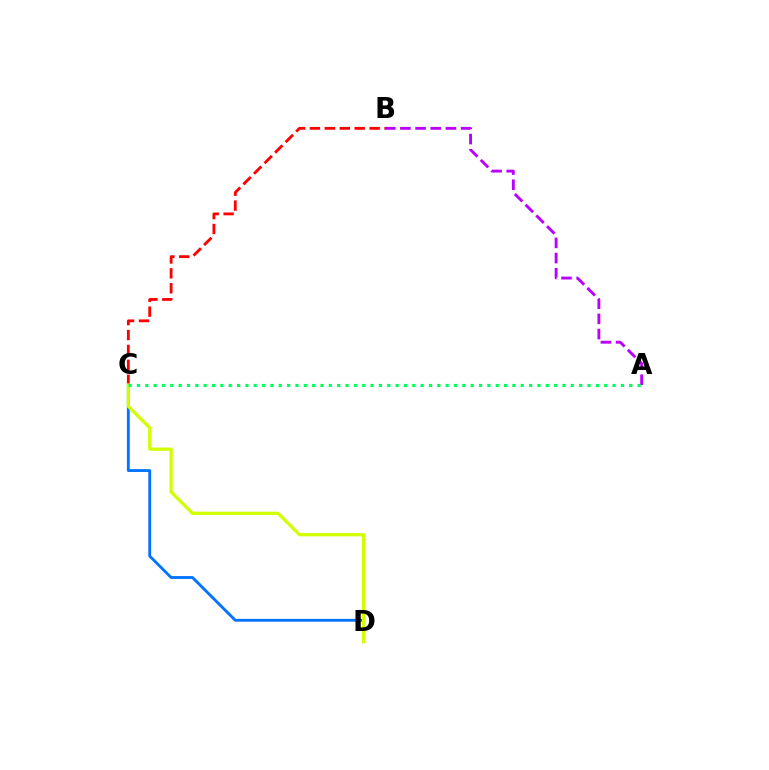{('A', 'B'): [{'color': '#b900ff', 'line_style': 'dashed', 'thickness': 2.06}], ('C', 'D'): [{'color': '#0074ff', 'line_style': 'solid', 'thickness': 2.05}, {'color': '#d1ff00', 'line_style': 'solid', 'thickness': 2.33}], ('B', 'C'): [{'color': '#ff0000', 'line_style': 'dashed', 'thickness': 2.03}], ('A', 'C'): [{'color': '#00ff5c', 'line_style': 'dotted', 'thickness': 2.27}]}